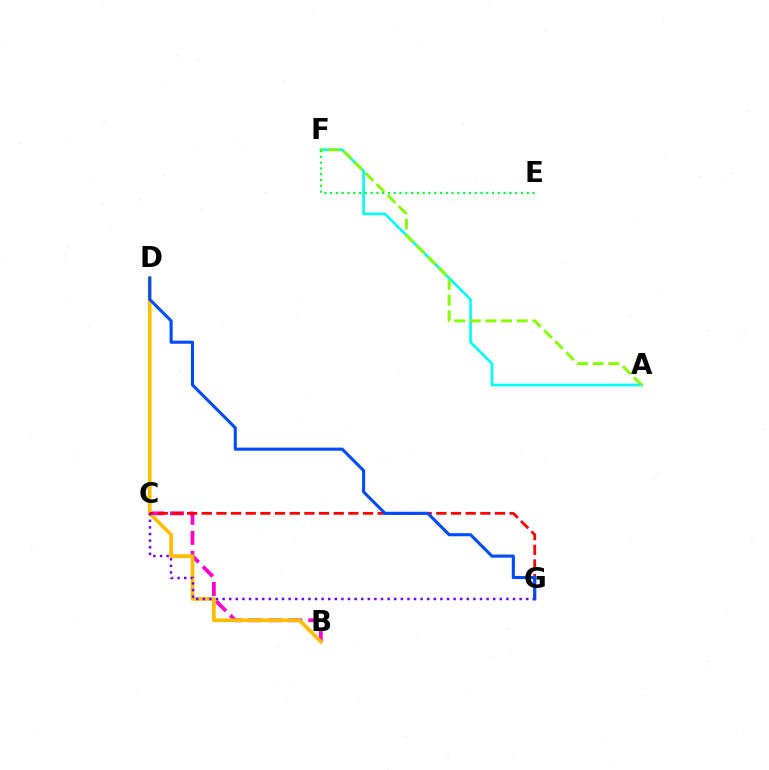{('A', 'F'): [{'color': '#00fff6', 'line_style': 'solid', 'thickness': 1.9}, {'color': '#84ff00', 'line_style': 'dashed', 'thickness': 2.12}], ('B', 'C'): [{'color': '#ff00cf', 'line_style': 'dashed', 'thickness': 2.72}], ('B', 'D'): [{'color': '#ffbd00', 'line_style': 'solid', 'thickness': 2.66}], ('C', 'G'): [{'color': '#ff0000', 'line_style': 'dashed', 'thickness': 1.99}, {'color': '#7200ff', 'line_style': 'dotted', 'thickness': 1.79}], ('E', 'F'): [{'color': '#00ff39', 'line_style': 'dotted', 'thickness': 1.57}], ('D', 'G'): [{'color': '#004bff', 'line_style': 'solid', 'thickness': 2.22}]}